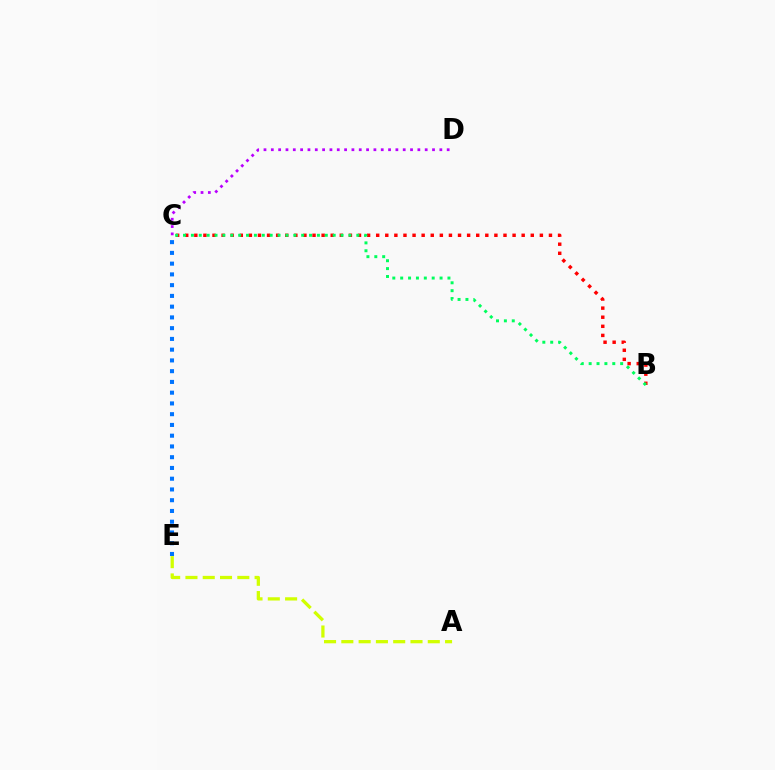{('C', 'E'): [{'color': '#0074ff', 'line_style': 'dotted', 'thickness': 2.92}], ('B', 'C'): [{'color': '#ff0000', 'line_style': 'dotted', 'thickness': 2.47}, {'color': '#00ff5c', 'line_style': 'dotted', 'thickness': 2.14}], ('A', 'E'): [{'color': '#d1ff00', 'line_style': 'dashed', 'thickness': 2.35}], ('C', 'D'): [{'color': '#b900ff', 'line_style': 'dotted', 'thickness': 1.99}]}